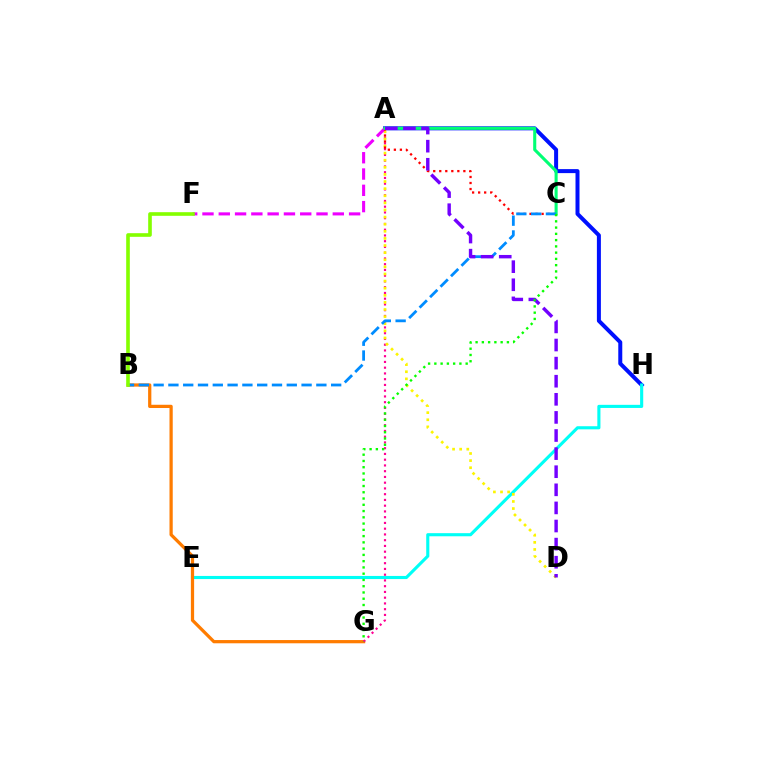{('A', 'H'): [{'color': '#0010ff', 'line_style': 'solid', 'thickness': 2.88}], ('E', 'H'): [{'color': '#00fff6', 'line_style': 'solid', 'thickness': 2.24}], ('B', 'G'): [{'color': '#ff7c00', 'line_style': 'solid', 'thickness': 2.33}], ('A', 'G'): [{'color': '#ff0094', 'line_style': 'dotted', 'thickness': 1.56}], ('A', 'D'): [{'color': '#fcf500', 'line_style': 'dotted', 'thickness': 1.93}, {'color': '#7200ff', 'line_style': 'dashed', 'thickness': 2.46}], ('A', 'F'): [{'color': '#ee00ff', 'line_style': 'dashed', 'thickness': 2.21}], ('A', 'C'): [{'color': '#ff0000', 'line_style': 'dotted', 'thickness': 1.64}, {'color': '#00ff74', 'line_style': 'solid', 'thickness': 2.22}], ('B', 'C'): [{'color': '#008cff', 'line_style': 'dashed', 'thickness': 2.01}], ('C', 'G'): [{'color': '#08ff00', 'line_style': 'dotted', 'thickness': 1.7}], ('B', 'F'): [{'color': '#84ff00', 'line_style': 'solid', 'thickness': 2.61}]}